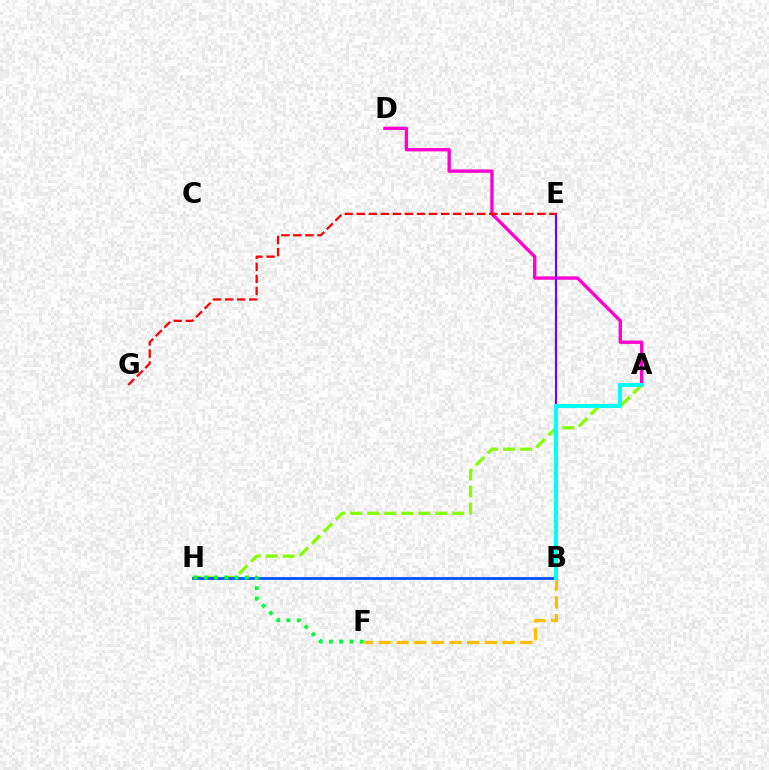{('A', 'D'): [{'color': '#ff00cf', 'line_style': 'solid', 'thickness': 2.41}], ('A', 'H'): [{'color': '#84ff00', 'line_style': 'dashed', 'thickness': 2.31}], ('B', 'E'): [{'color': '#7200ff', 'line_style': 'solid', 'thickness': 1.55}], ('B', 'H'): [{'color': '#004bff', 'line_style': 'solid', 'thickness': 1.94}], ('F', 'H'): [{'color': '#00ff39', 'line_style': 'dotted', 'thickness': 2.79}], ('B', 'F'): [{'color': '#ffbd00', 'line_style': 'dashed', 'thickness': 2.4}], ('A', 'B'): [{'color': '#00fff6', 'line_style': 'solid', 'thickness': 2.9}], ('E', 'G'): [{'color': '#ff0000', 'line_style': 'dashed', 'thickness': 1.64}]}